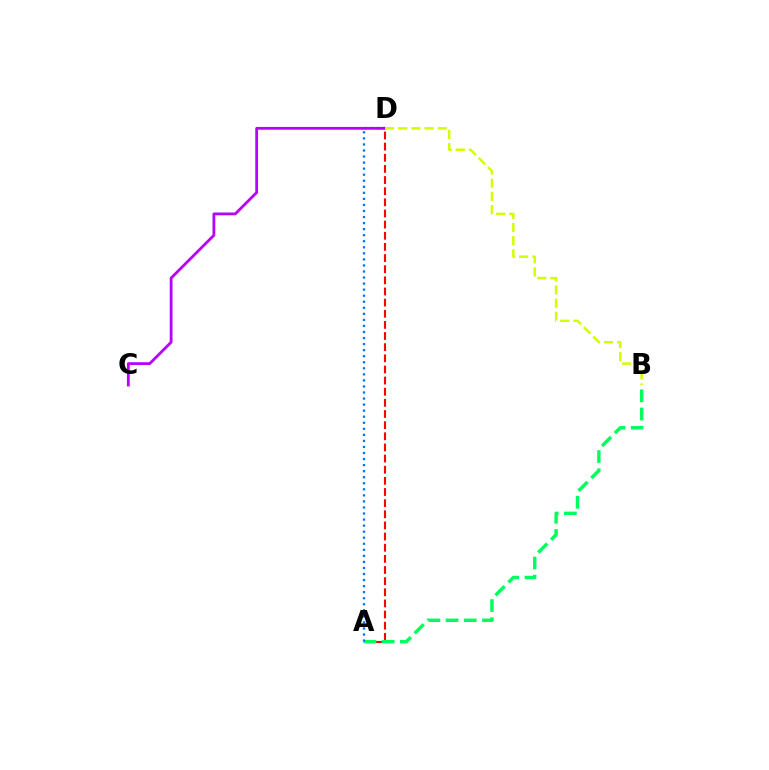{('A', 'D'): [{'color': '#ff0000', 'line_style': 'dashed', 'thickness': 1.51}, {'color': '#0074ff', 'line_style': 'dotted', 'thickness': 1.64}], ('A', 'B'): [{'color': '#00ff5c', 'line_style': 'dashed', 'thickness': 2.47}], ('C', 'D'): [{'color': '#b900ff', 'line_style': 'solid', 'thickness': 2.01}], ('B', 'D'): [{'color': '#d1ff00', 'line_style': 'dashed', 'thickness': 1.79}]}